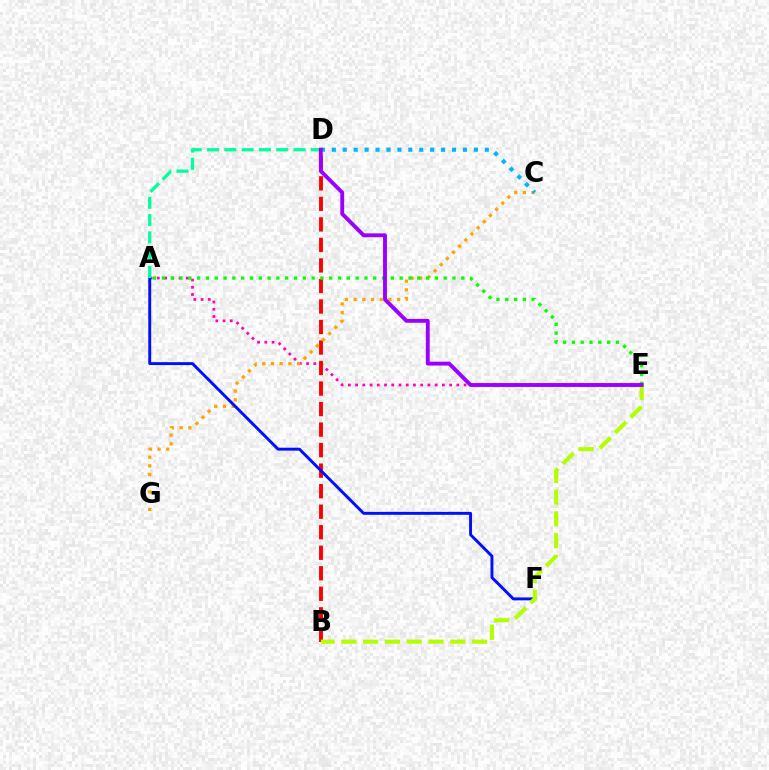{('A', 'E'): [{'color': '#ff00bd', 'line_style': 'dotted', 'thickness': 1.97}, {'color': '#08ff00', 'line_style': 'dotted', 'thickness': 2.39}], ('B', 'D'): [{'color': '#ff0000', 'line_style': 'dashed', 'thickness': 2.79}], ('C', 'G'): [{'color': '#ffa500', 'line_style': 'dotted', 'thickness': 2.36}], ('A', 'F'): [{'color': '#0010ff', 'line_style': 'solid', 'thickness': 2.11}], ('A', 'D'): [{'color': '#00ff9d', 'line_style': 'dashed', 'thickness': 2.35}], ('C', 'D'): [{'color': '#00b5ff', 'line_style': 'dotted', 'thickness': 2.97}], ('B', 'E'): [{'color': '#b3ff00', 'line_style': 'dashed', 'thickness': 2.96}], ('D', 'E'): [{'color': '#9b00ff', 'line_style': 'solid', 'thickness': 2.79}]}